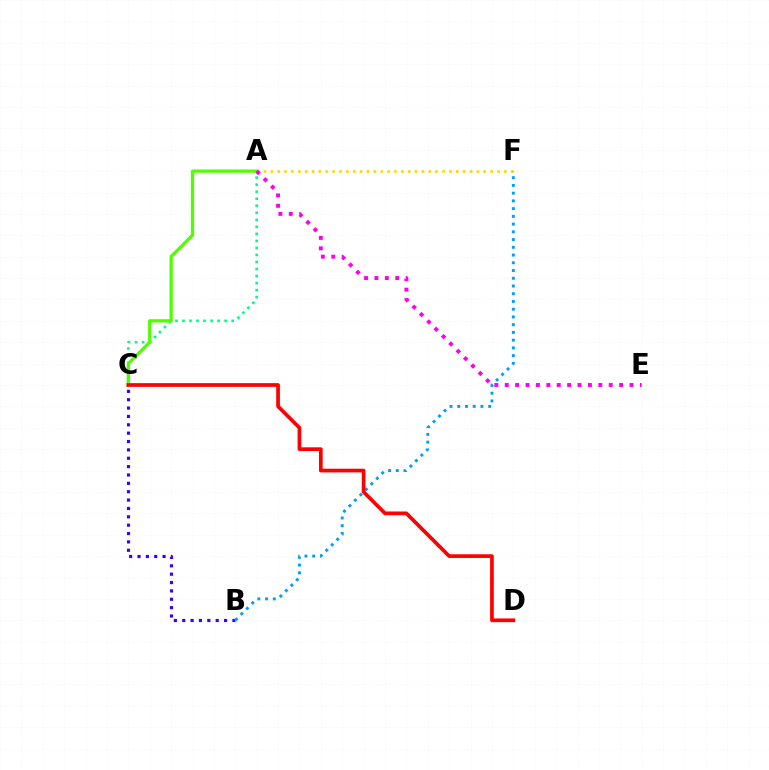{('A', 'C'): [{'color': '#00ff86', 'line_style': 'dotted', 'thickness': 1.91}, {'color': '#4fff00', 'line_style': 'solid', 'thickness': 2.36}], ('B', 'C'): [{'color': '#3700ff', 'line_style': 'dotted', 'thickness': 2.27}], ('A', 'F'): [{'color': '#ffd500', 'line_style': 'dotted', 'thickness': 1.87}], ('B', 'F'): [{'color': '#009eff', 'line_style': 'dotted', 'thickness': 2.1}], ('A', 'E'): [{'color': '#ff00ed', 'line_style': 'dotted', 'thickness': 2.82}], ('C', 'D'): [{'color': '#ff0000', 'line_style': 'solid', 'thickness': 2.67}]}